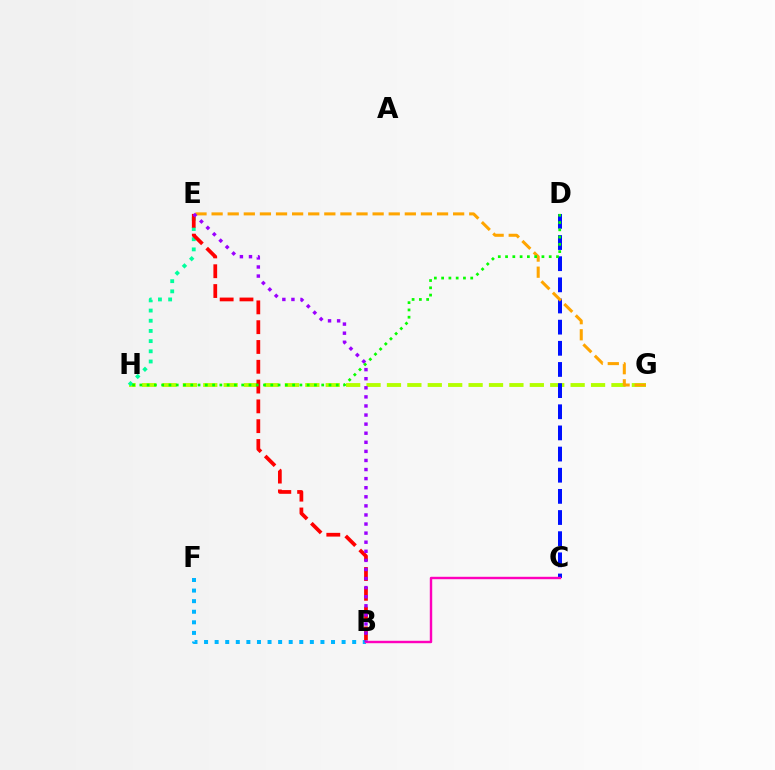{('G', 'H'): [{'color': '#b3ff00', 'line_style': 'dashed', 'thickness': 2.77}], ('C', 'D'): [{'color': '#0010ff', 'line_style': 'dashed', 'thickness': 2.87}], ('E', 'H'): [{'color': '#00ff9d', 'line_style': 'dotted', 'thickness': 2.77}], ('B', 'F'): [{'color': '#00b5ff', 'line_style': 'dotted', 'thickness': 2.87}], ('E', 'G'): [{'color': '#ffa500', 'line_style': 'dashed', 'thickness': 2.19}], ('B', 'E'): [{'color': '#ff0000', 'line_style': 'dashed', 'thickness': 2.69}, {'color': '#9b00ff', 'line_style': 'dotted', 'thickness': 2.47}], ('B', 'C'): [{'color': '#ff00bd', 'line_style': 'solid', 'thickness': 1.74}], ('D', 'H'): [{'color': '#08ff00', 'line_style': 'dotted', 'thickness': 1.98}]}